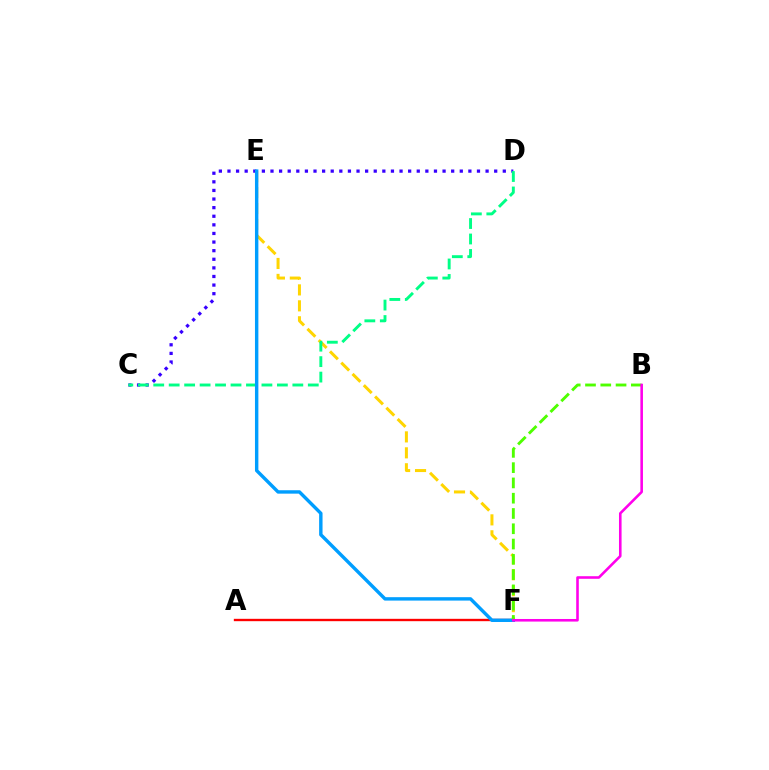{('E', 'F'): [{'color': '#ffd500', 'line_style': 'dashed', 'thickness': 2.17}, {'color': '#009eff', 'line_style': 'solid', 'thickness': 2.46}], ('C', 'D'): [{'color': '#3700ff', 'line_style': 'dotted', 'thickness': 2.34}, {'color': '#00ff86', 'line_style': 'dashed', 'thickness': 2.1}], ('A', 'F'): [{'color': '#ff0000', 'line_style': 'solid', 'thickness': 1.7}], ('B', 'F'): [{'color': '#4fff00', 'line_style': 'dashed', 'thickness': 2.08}, {'color': '#ff00ed', 'line_style': 'solid', 'thickness': 1.86}]}